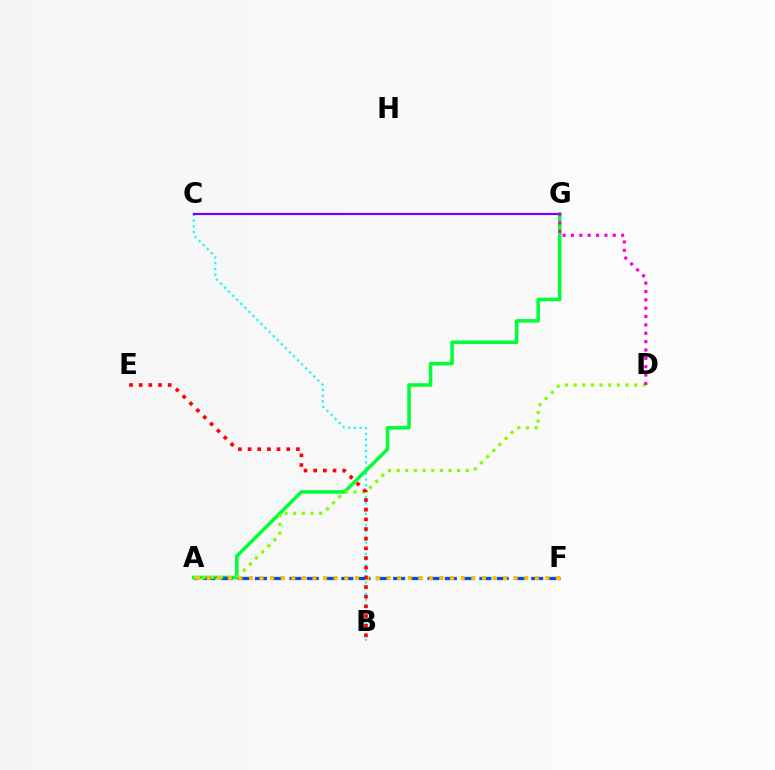{('B', 'C'): [{'color': '#00fff6', 'line_style': 'dotted', 'thickness': 1.55}], ('A', 'G'): [{'color': '#00ff39', 'line_style': 'solid', 'thickness': 2.55}], ('C', 'G'): [{'color': '#7200ff', 'line_style': 'solid', 'thickness': 1.56}], ('A', 'F'): [{'color': '#004bff', 'line_style': 'dashed', 'thickness': 2.35}, {'color': '#ffbd00', 'line_style': 'dotted', 'thickness': 2.88}], ('A', 'D'): [{'color': '#84ff00', 'line_style': 'dotted', 'thickness': 2.35}], ('D', 'G'): [{'color': '#ff00cf', 'line_style': 'dotted', 'thickness': 2.27}], ('B', 'E'): [{'color': '#ff0000', 'line_style': 'dotted', 'thickness': 2.63}]}